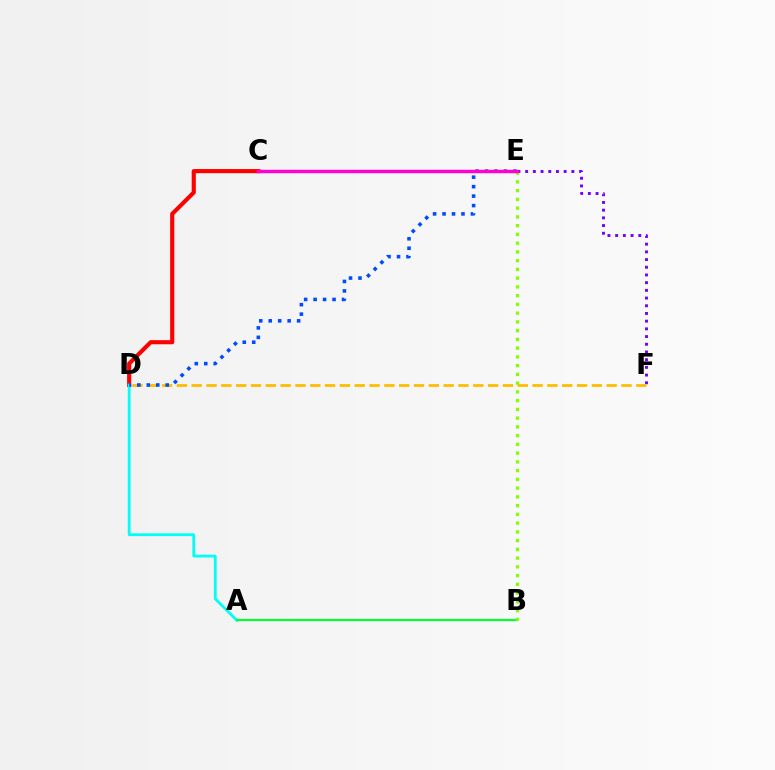{('C', 'D'): [{'color': '#ff0000', 'line_style': 'solid', 'thickness': 2.97}], ('E', 'F'): [{'color': '#7200ff', 'line_style': 'dotted', 'thickness': 2.09}], ('A', 'D'): [{'color': '#00fff6', 'line_style': 'solid', 'thickness': 2.01}], ('D', 'F'): [{'color': '#ffbd00', 'line_style': 'dashed', 'thickness': 2.01}], ('A', 'B'): [{'color': '#00ff39', 'line_style': 'solid', 'thickness': 1.58}], ('B', 'E'): [{'color': '#84ff00', 'line_style': 'dotted', 'thickness': 2.38}], ('D', 'E'): [{'color': '#004bff', 'line_style': 'dotted', 'thickness': 2.57}], ('C', 'E'): [{'color': '#ff00cf', 'line_style': 'solid', 'thickness': 2.49}]}